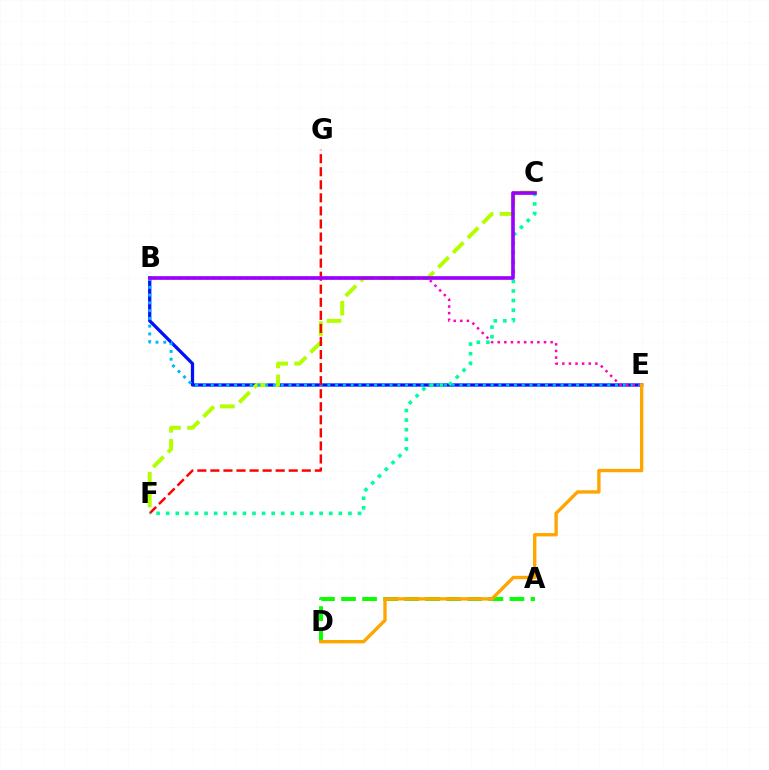{('B', 'E'): [{'color': '#0010ff', 'line_style': 'solid', 'thickness': 2.35}, {'color': '#00b5ff', 'line_style': 'dotted', 'thickness': 2.11}, {'color': '#ff00bd', 'line_style': 'dotted', 'thickness': 1.8}], ('C', 'F'): [{'color': '#b3ff00', 'line_style': 'dashed', 'thickness': 2.84}, {'color': '#00ff9d', 'line_style': 'dotted', 'thickness': 2.61}], ('A', 'D'): [{'color': '#08ff00', 'line_style': 'dashed', 'thickness': 2.86}], ('F', 'G'): [{'color': '#ff0000', 'line_style': 'dashed', 'thickness': 1.77}], ('D', 'E'): [{'color': '#ffa500', 'line_style': 'solid', 'thickness': 2.42}], ('B', 'C'): [{'color': '#9b00ff', 'line_style': 'solid', 'thickness': 2.63}]}